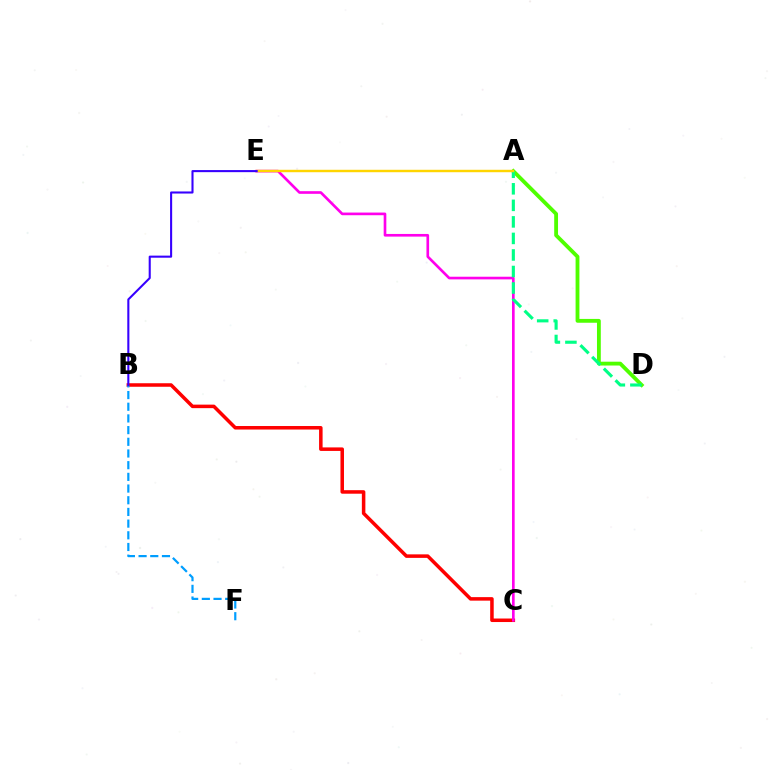{('A', 'D'): [{'color': '#4fff00', 'line_style': 'solid', 'thickness': 2.75}, {'color': '#00ff86', 'line_style': 'dashed', 'thickness': 2.25}], ('B', 'C'): [{'color': '#ff0000', 'line_style': 'solid', 'thickness': 2.54}], ('C', 'E'): [{'color': '#ff00ed', 'line_style': 'solid', 'thickness': 1.91}], ('B', 'F'): [{'color': '#009eff', 'line_style': 'dashed', 'thickness': 1.59}], ('A', 'E'): [{'color': '#ffd500', 'line_style': 'solid', 'thickness': 1.75}], ('B', 'E'): [{'color': '#3700ff', 'line_style': 'solid', 'thickness': 1.5}]}